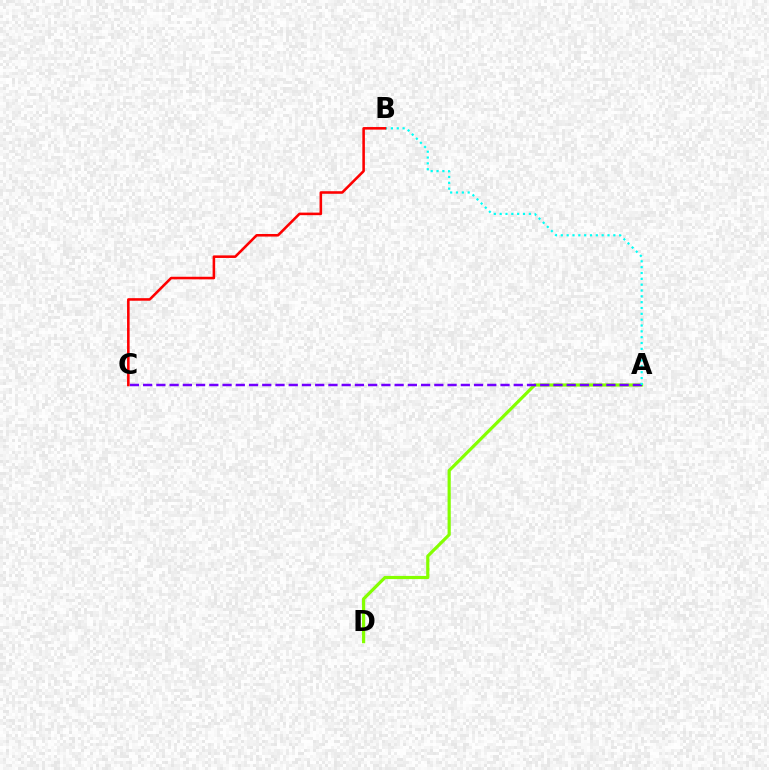{('A', 'D'): [{'color': '#84ff00', 'line_style': 'solid', 'thickness': 2.29}], ('A', 'C'): [{'color': '#7200ff', 'line_style': 'dashed', 'thickness': 1.8}], ('A', 'B'): [{'color': '#00fff6', 'line_style': 'dotted', 'thickness': 1.59}], ('B', 'C'): [{'color': '#ff0000', 'line_style': 'solid', 'thickness': 1.85}]}